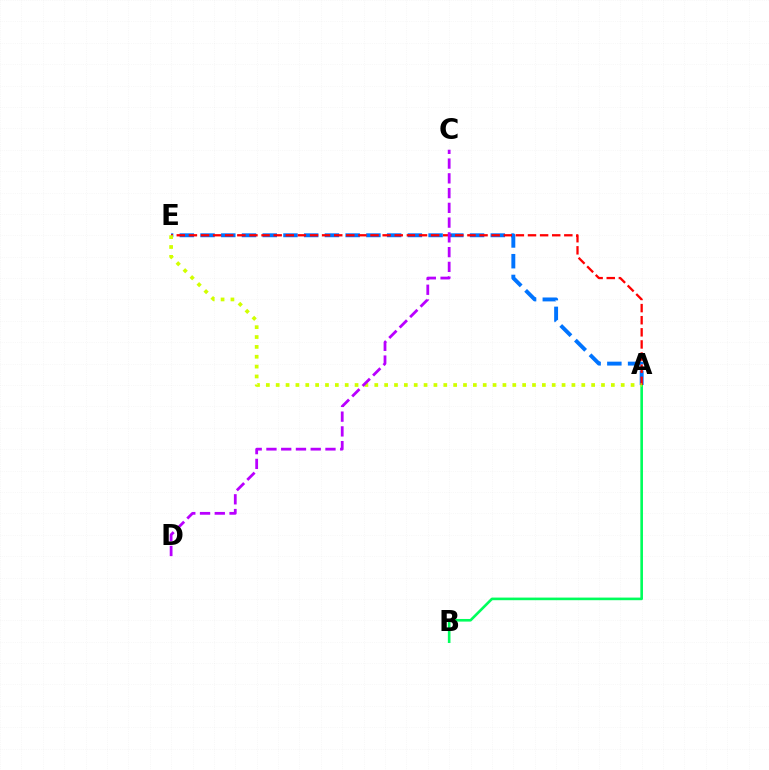{('A', 'E'): [{'color': '#0074ff', 'line_style': 'dashed', 'thickness': 2.82}, {'color': '#ff0000', 'line_style': 'dashed', 'thickness': 1.65}, {'color': '#d1ff00', 'line_style': 'dotted', 'thickness': 2.68}], ('A', 'B'): [{'color': '#00ff5c', 'line_style': 'solid', 'thickness': 1.89}], ('C', 'D'): [{'color': '#b900ff', 'line_style': 'dashed', 'thickness': 2.0}]}